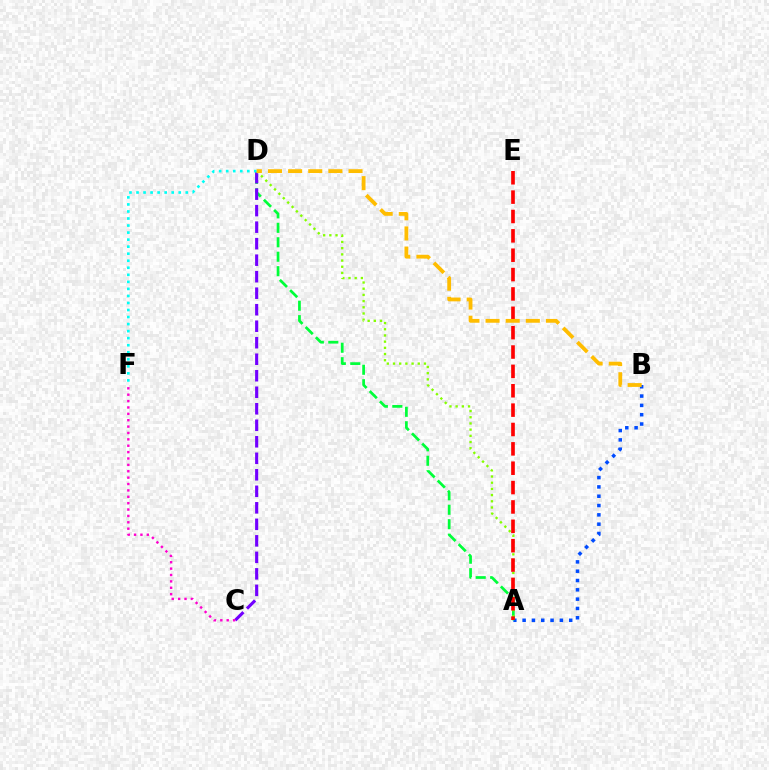{('A', 'B'): [{'color': '#004bff', 'line_style': 'dotted', 'thickness': 2.53}], ('A', 'D'): [{'color': '#00ff39', 'line_style': 'dashed', 'thickness': 1.96}, {'color': '#84ff00', 'line_style': 'dotted', 'thickness': 1.68}], ('C', 'D'): [{'color': '#7200ff', 'line_style': 'dashed', 'thickness': 2.24}], ('A', 'E'): [{'color': '#ff0000', 'line_style': 'dashed', 'thickness': 2.63}], ('D', 'F'): [{'color': '#00fff6', 'line_style': 'dotted', 'thickness': 1.91}], ('C', 'F'): [{'color': '#ff00cf', 'line_style': 'dotted', 'thickness': 1.73}], ('B', 'D'): [{'color': '#ffbd00', 'line_style': 'dashed', 'thickness': 2.73}]}